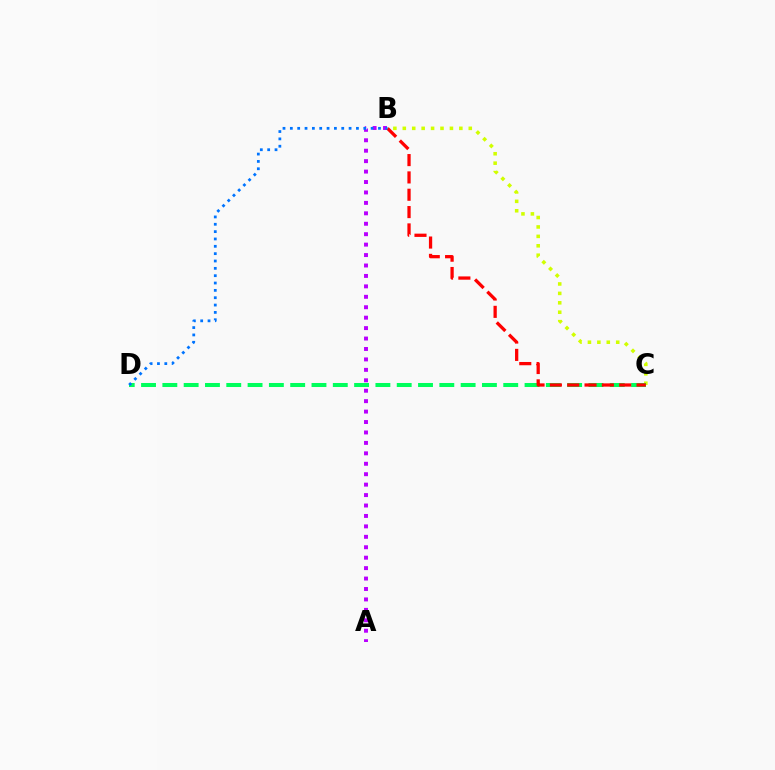{('B', 'C'): [{'color': '#d1ff00', 'line_style': 'dotted', 'thickness': 2.56}, {'color': '#ff0000', 'line_style': 'dashed', 'thickness': 2.35}], ('A', 'B'): [{'color': '#b900ff', 'line_style': 'dotted', 'thickness': 2.84}], ('C', 'D'): [{'color': '#00ff5c', 'line_style': 'dashed', 'thickness': 2.89}], ('B', 'D'): [{'color': '#0074ff', 'line_style': 'dotted', 'thickness': 2.0}]}